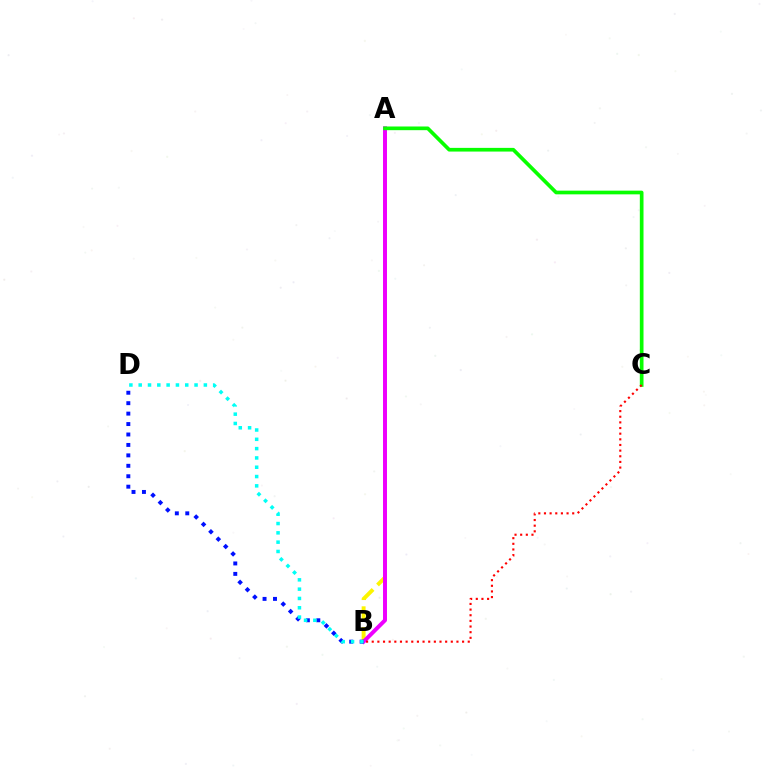{('A', 'B'): [{'color': '#fcf500', 'line_style': 'dashed', 'thickness': 2.83}, {'color': '#ee00ff', 'line_style': 'solid', 'thickness': 2.85}], ('B', 'D'): [{'color': '#0010ff', 'line_style': 'dotted', 'thickness': 2.84}, {'color': '#00fff6', 'line_style': 'dotted', 'thickness': 2.53}], ('A', 'C'): [{'color': '#08ff00', 'line_style': 'solid', 'thickness': 2.65}], ('B', 'C'): [{'color': '#ff0000', 'line_style': 'dotted', 'thickness': 1.53}]}